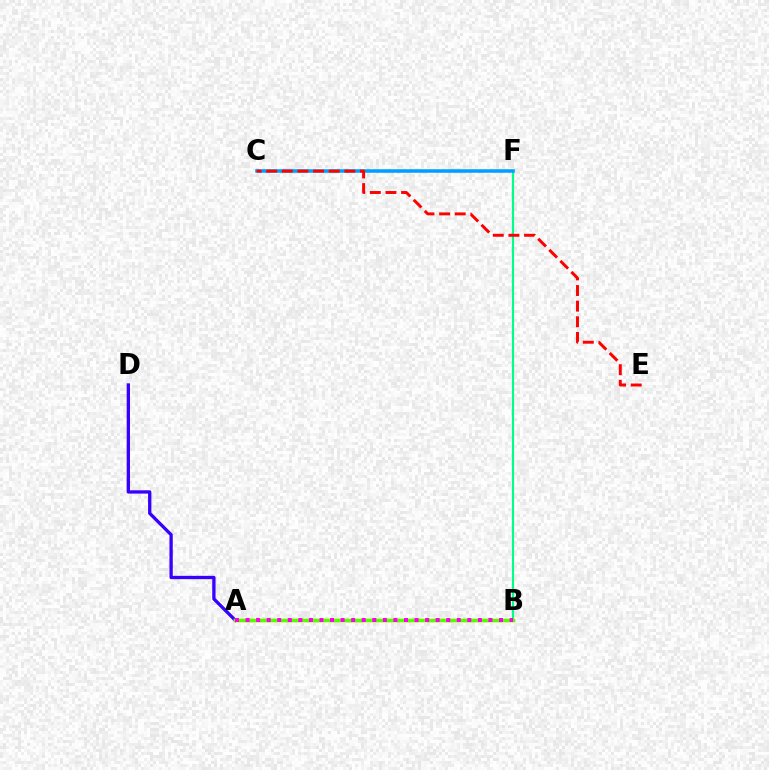{('B', 'F'): [{'color': '#00ff86', 'line_style': 'solid', 'thickness': 1.55}], ('A', 'D'): [{'color': '#3700ff', 'line_style': 'solid', 'thickness': 2.38}], ('C', 'F'): [{'color': '#009eff', 'line_style': 'solid', 'thickness': 2.54}], ('A', 'B'): [{'color': '#ffd500', 'line_style': 'solid', 'thickness': 2.47}, {'color': '#4fff00', 'line_style': 'solid', 'thickness': 2.44}, {'color': '#ff00ed', 'line_style': 'dotted', 'thickness': 2.87}], ('C', 'E'): [{'color': '#ff0000', 'line_style': 'dashed', 'thickness': 2.12}]}